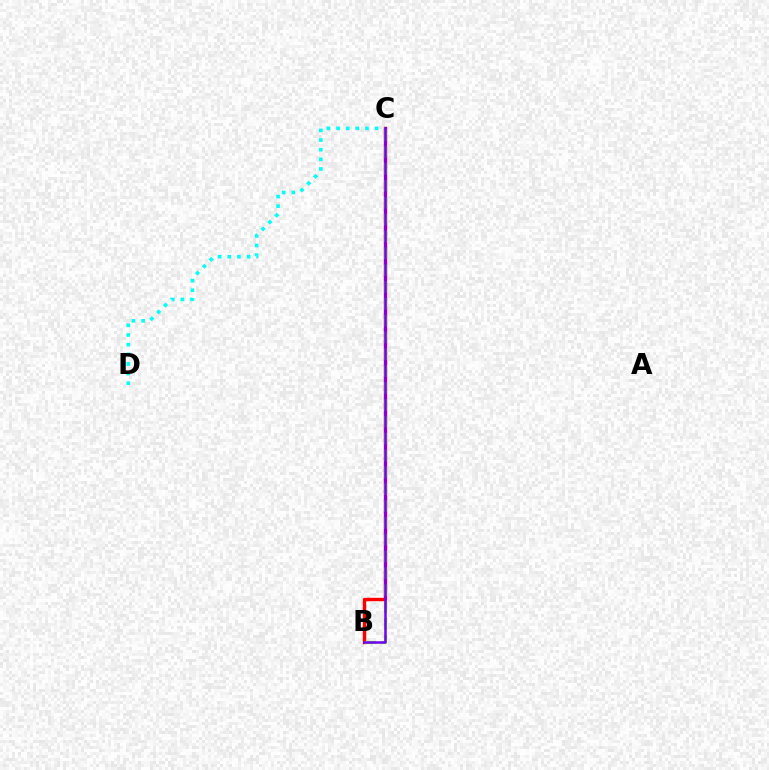{('B', 'C'): [{'color': '#ff0000', 'line_style': 'solid', 'thickness': 2.45}, {'color': '#84ff00', 'line_style': 'dashed', 'thickness': 2.29}, {'color': '#7200ff', 'line_style': 'solid', 'thickness': 1.81}], ('C', 'D'): [{'color': '#00fff6', 'line_style': 'dotted', 'thickness': 2.62}]}